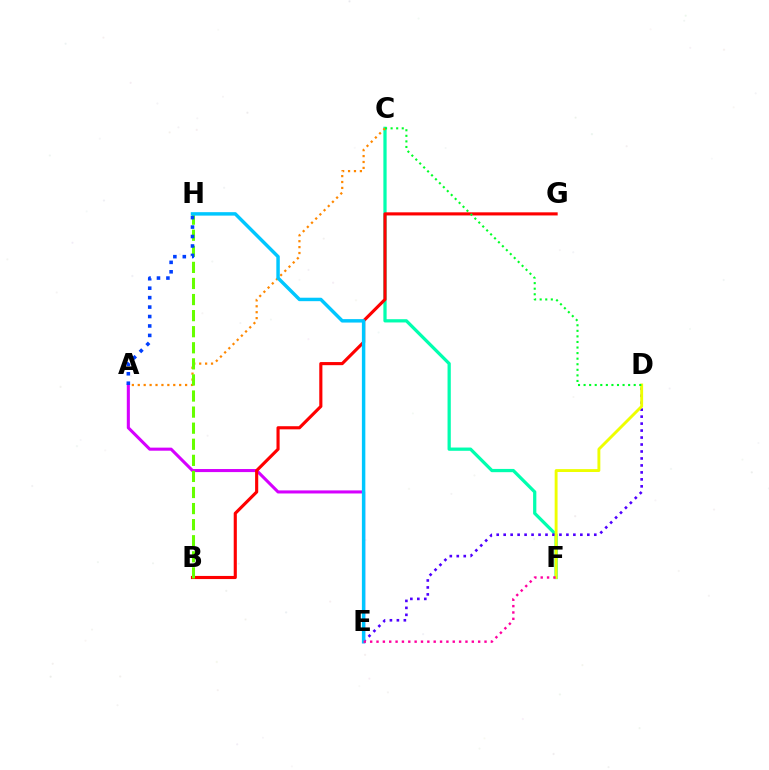{('C', 'F'): [{'color': '#00ffaf', 'line_style': 'solid', 'thickness': 2.34}], ('A', 'C'): [{'color': '#ff8800', 'line_style': 'dotted', 'thickness': 1.61}], ('A', 'E'): [{'color': '#d600ff', 'line_style': 'solid', 'thickness': 2.21}], ('B', 'G'): [{'color': '#ff0000', 'line_style': 'solid', 'thickness': 2.25}], ('D', 'E'): [{'color': '#4f00ff', 'line_style': 'dotted', 'thickness': 1.89}], ('D', 'F'): [{'color': '#eeff00', 'line_style': 'solid', 'thickness': 2.08}], ('B', 'H'): [{'color': '#66ff00', 'line_style': 'dashed', 'thickness': 2.18}], ('E', 'H'): [{'color': '#00c7ff', 'line_style': 'solid', 'thickness': 2.48}], ('C', 'D'): [{'color': '#00ff27', 'line_style': 'dotted', 'thickness': 1.51}], ('A', 'H'): [{'color': '#003fff', 'line_style': 'dotted', 'thickness': 2.57}], ('E', 'F'): [{'color': '#ff00a0', 'line_style': 'dotted', 'thickness': 1.73}]}